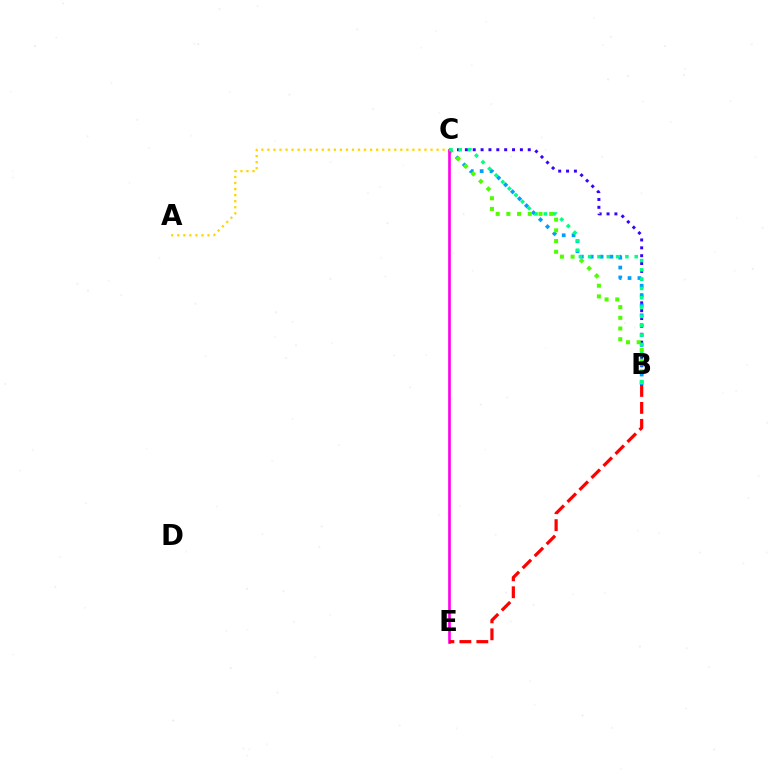{('B', 'C'): [{'color': '#3700ff', 'line_style': 'dotted', 'thickness': 2.14}, {'color': '#009eff', 'line_style': 'dotted', 'thickness': 2.68}, {'color': '#4fff00', 'line_style': 'dotted', 'thickness': 2.91}, {'color': '#00ff86', 'line_style': 'dotted', 'thickness': 2.53}], ('A', 'C'): [{'color': '#ffd500', 'line_style': 'dotted', 'thickness': 1.64}], ('C', 'E'): [{'color': '#ff00ed', 'line_style': 'solid', 'thickness': 1.91}], ('B', 'E'): [{'color': '#ff0000', 'line_style': 'dashed', 'thickness': 2.3}]}